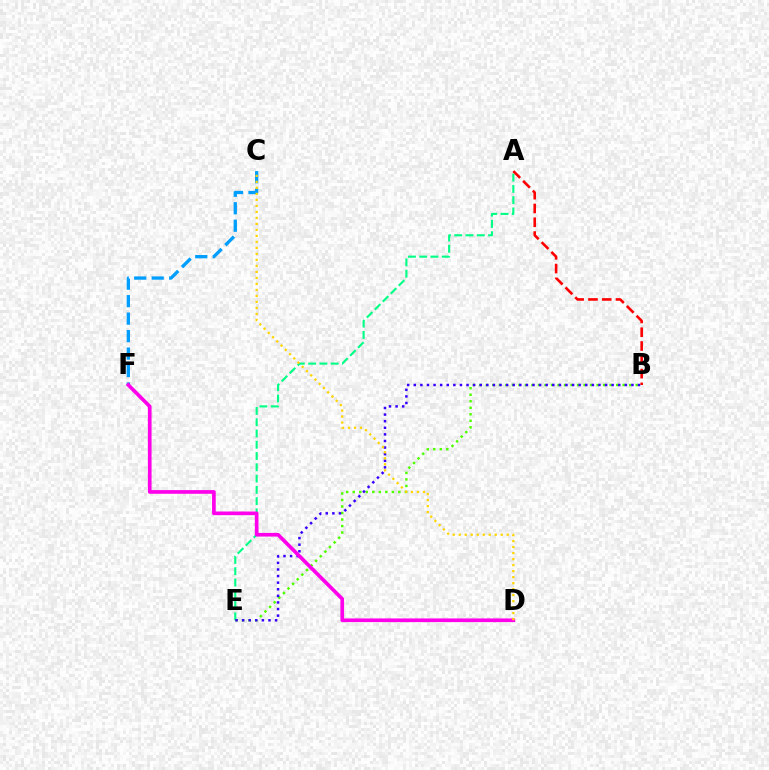{('A', 'E'): [{'color': '#00ff86', 'line_style': 'dashed', 'thickness': 1.53}], ('B', 'E'): [{'color': '#4fff00', 'line_style': 'dotted', 'thickness': 1.77}, {'color': '#3700ff', 'line_style': 'dotted', 'thickness': 1.79}], ('C', 'F'): [{'color': '#009eff', 'line_style': 'dashed', 'thickness': 2.37}], ('A', 'B'): [{'color': '#ff0000', 'line_style': 'dashed', 'thickness': 1.87}], ('D', 'F'): [{'color': '#ff00ed', 'line_style': 'solid', 'thickness': 2.65}], ('C', 'D'): [{'color': '#ffd500', 'line_style': 'dotted', 'thickness': 1.63}]}